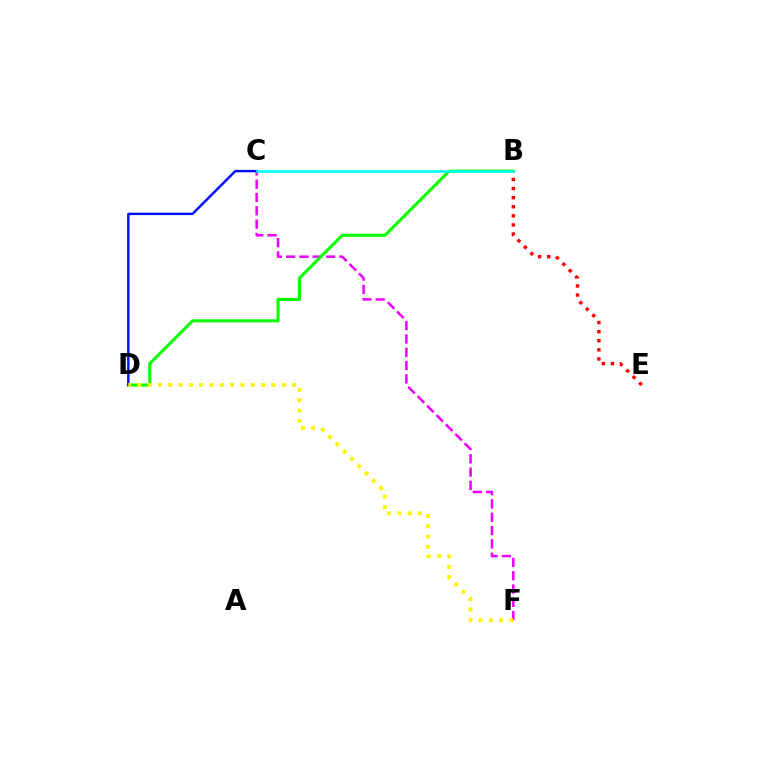{('C', 'F'): [{'color': '#ee00ff', 'line_style': 'dashed', 'thickness': 1.81}], ('B', 'D'): [{'color': '#08ff00', 'line_style': 'solid', 'thickness': 2.22}], ('C', 'D'): [{'color': '#0010ff', 'line_style': 'solid', 'thickness': 1.76}], ('B', 'E'): [{'color': '#ff0000', 'line_style': 'dotted', 'thickness': 2.47}], ('B', 'C'): [{'color': '#00fff6', 'line_style': 'solid', 'thickness': 1.87}], ('D', 'F'): [{'color': '#fcf500', 'line_style': 'dotted', 'thickness': 2.8}]}